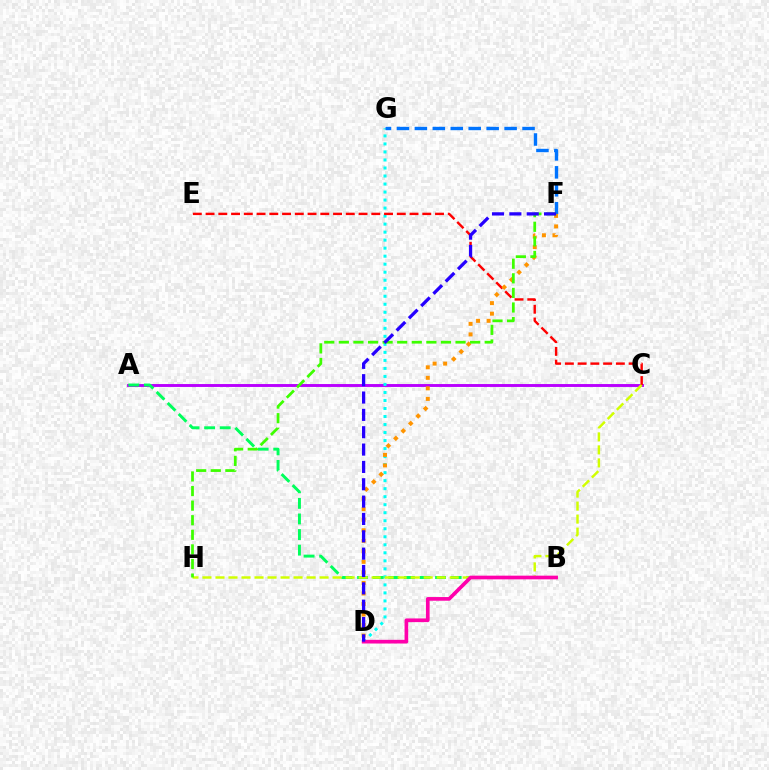{('A', 'C'): [{'color': '#b900ff', 'line_style': 'solid', 'thickness': 2.09}], ('D', 'G'): [{'color': '#00fff6', 'line_style': 'dotted', 'thickness': 2.18}], ('C', 'E'): [{'color': '#ff0000', 'line_style': 'dashed', 'thickness': 1.73}], ('A', 'B'): [{'color': '#00ff5c', 'line_style': 'dashed', 'thickness': 2.12}], ('F', 'G'): [{'color': '#0074ff', 'line_style': 'dashed', 'thickness': 2.44}], ('C', 'H'): [{'color': '#d1ff00', 'line_style': 'dashed', 'thickness': 1.77}], ('B', 'D'): [{'color': '#ff00ac', 'line_style': 'solid', 'thickness': 2.65}], ('D', 'F'): [{'color': '#ff9400', 'line_style': 'dotted', 'thickness': 2.86}, {'color': '#2500ff', 'line_style': 'dashed', 'thickness': 2.36}], ('F', 'H'): [{'color': '#3dff00', 'line_style': 'dashed', 'thickness': 1.98}]}